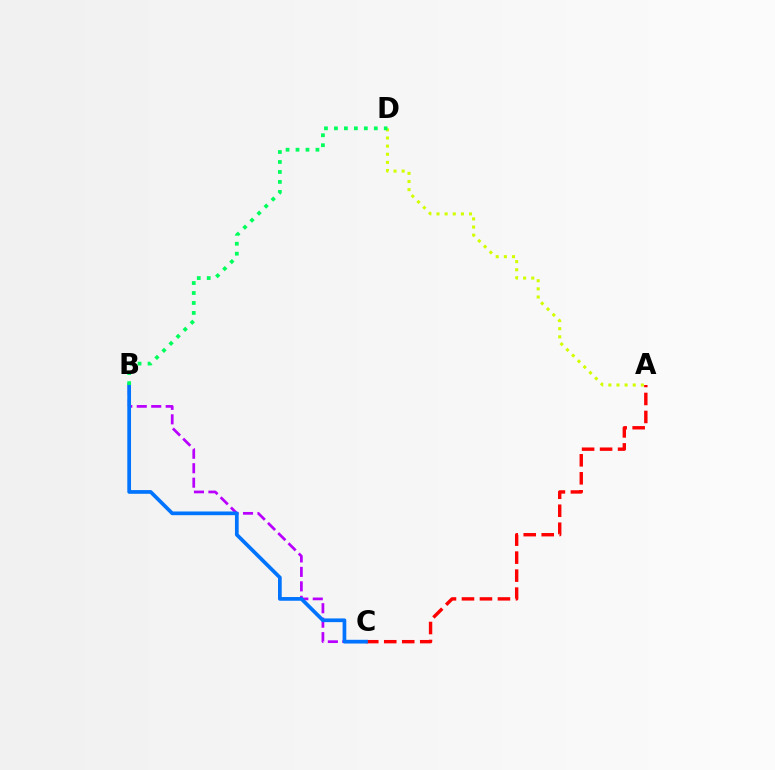{('B', 'C'): [{'color': '#b900ff', 'line_style': 'dashed', 'thickness': 1.97}, {'color': '#0074ff', 'line_style': 'solid', 'thickness': 2.67}], ('A', 'C'): [{'color': '#ff0000', 'line_style': 'dashed', 'thickness': 2.44}], ('A', 'D'): [{'color': '#d1ff00', 'line_style': 'dotted', 'thickness': 2.21}], ('B', 'D'): [{'color': '#00ff5c', 'line_style': 'dotted', 'thickness': 2.71}]}